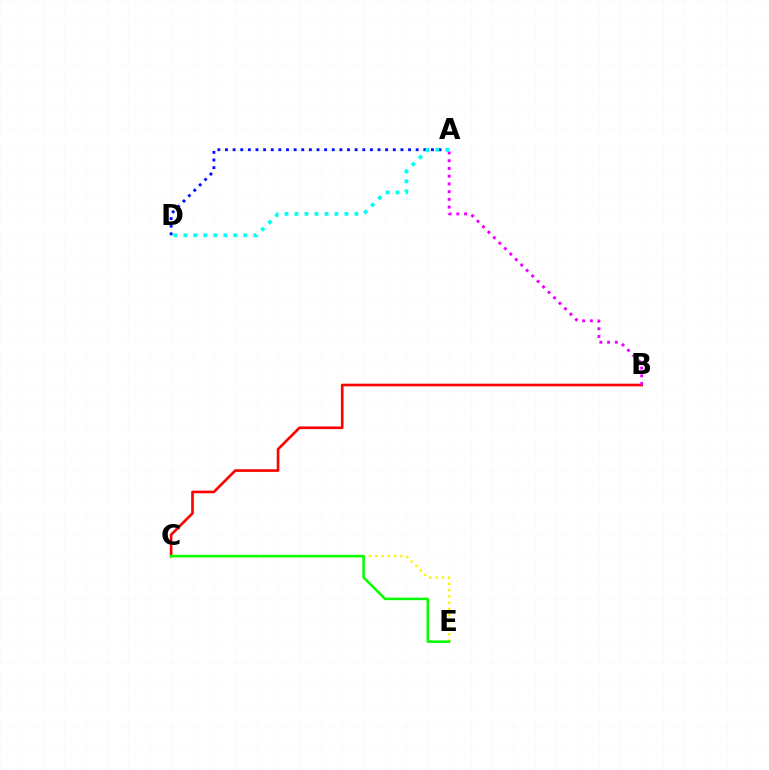{('B', 'C'): [{'color': '#ff0000', 'line_style': 'solid', 'thickness': 1.9}], ('A', 'D'): [{'color': '#0010ff', 'line_style': 'dotted', 'thickness': 2.07}, {'color': '#00fff6', 'line_style': 'dotted', 'thickness': 2.72}], ('C', 'E'): [{'color': '#fcf500', 'line_style': 'dotted', 'thickness': 1.71}, {'color': '#08ff00', 'line_style': 'solid', 'thickness': 1.82}], ('A', 'B'): [{'color': '#ee00ff', 'line_style': 'dotted', 'thickness': 2.1}]}